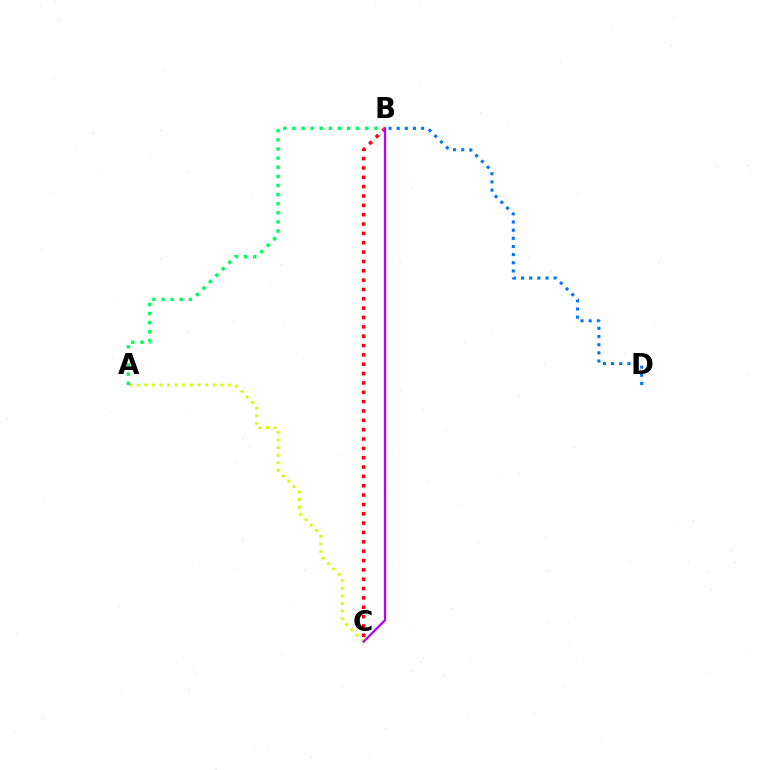{('B', 'D'): [{'color': '#0074ff', 'line_style': 'dotted', 'thickness': 2.22}], ('A', 'C'): [{'color': '#d1ff00', 'line_style': 'dotted', 'thickness': 2.07}], ('B', 'C'): [{'color': '#ff0000', 'line_style': 'dotted', 'thickness': 2.54}, {'color': '#b900ff', 'line_style': 'solid', 'thickness': 1.63}], ('A', 'B'): [{'color': '#00ff5c', 'line_style': 'dotted', 'thickness': 2.48}]}